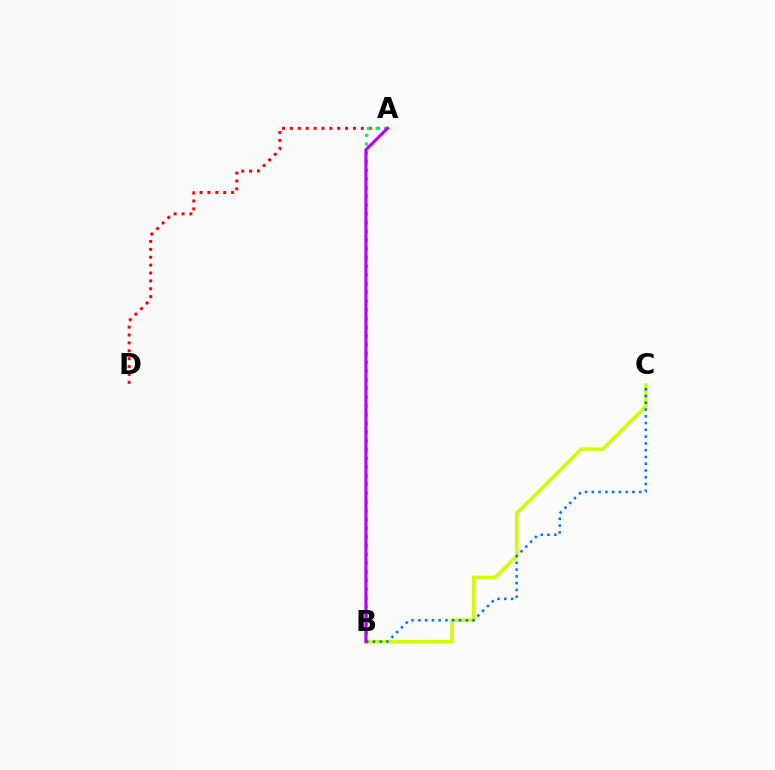{('A', 'D'): [{'color': '#ff0000', 'line_style': 'dotted', 'thickness': 2.14}], ('B', 'C'): [{'color': '#d1ff00', 'line_style': 'solid', 'thickness': 2.59}, {'color': '#0074ff', 'line_style': 'dotted', 'thickness': 1.84}], ('A', 'B'): [{'color': '#00ff5c', 'line_style': 'dotted', 'thickness': 2.37}, {'color': '#b900ff', 'line_style': 'solid', 'thickness': 2.23}]}